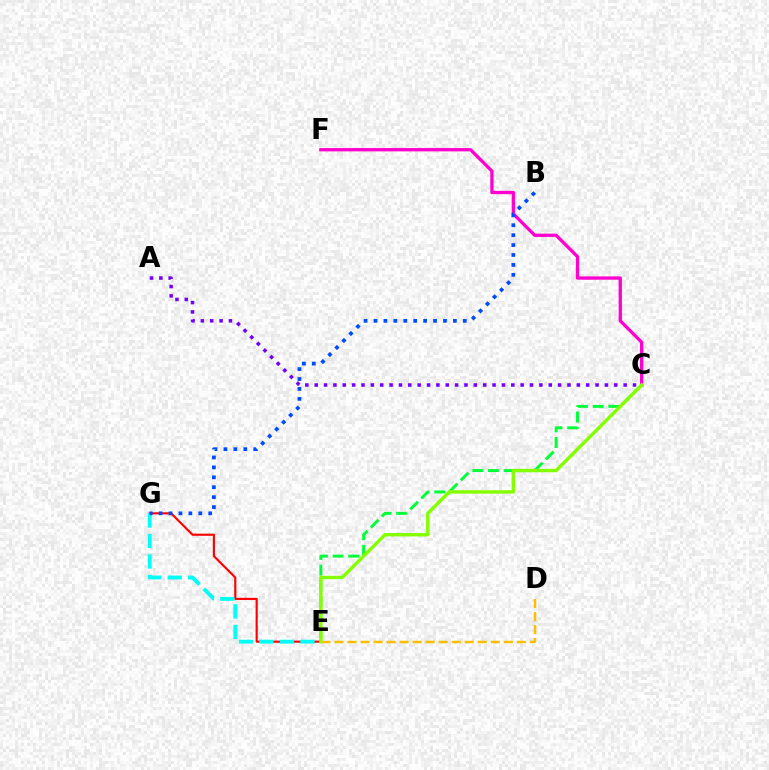{('E', 'G'): [{'color': '#ff0000', 'line_style': 'solid', 'thickness': 1.54}, {'color': '#00fff6', 'line_style': 'dashed', 'thickness': 2.78}], ('C', 'F'): [{'color': '#ff00cf', 'line_style': 'solid', 'thickness': 2.37}], ('A', 'C'): [{'color': '#7200ff', 'line_style': 'dotted', 'thickness': 2.54}], ('B', 'G'): [{'color': '#004bff', 'line_style': 'dotted', 'thickness': 2.7}], ('C', 'E'): [{'color': '#00ff39', 'line_style': 'dashed', 'thickness': 2.12}, {'color': '#84ff00', 'line_style': 'solid', 'thickness': 2.44}], ('D', 'E'): [{'color': '#ffbd00', 'line_style': 'dashed', 'thickness': 1.77}]}